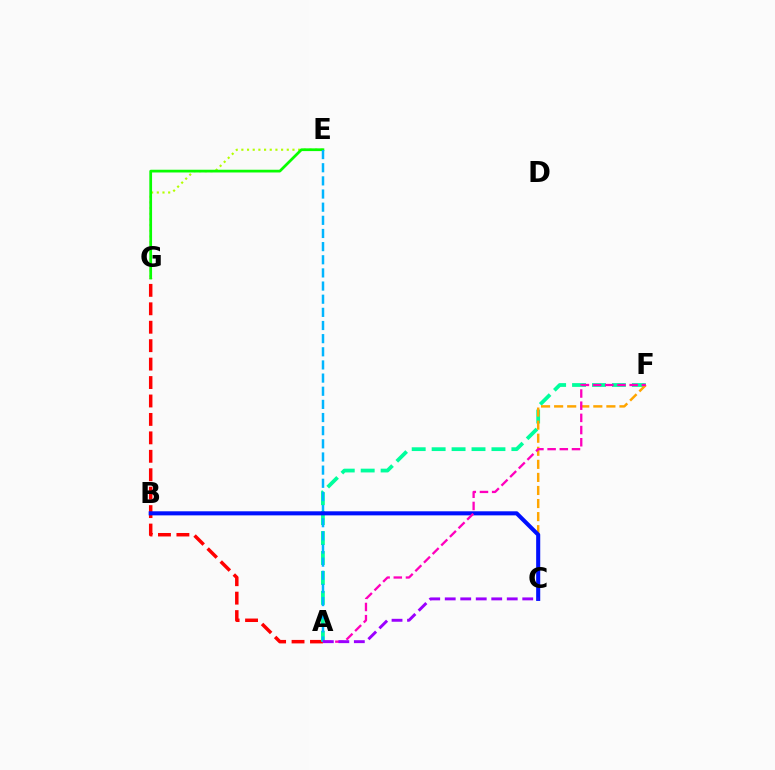{('A', 'G'): [{'color': '#ff0000', 'line_style': 'dashed', 'thickness': 2.5}], ('E', 'G'): [{'color': '#b3ff00', 'line_style': 'dotted', 'thickness': 1.54}, {'color': '#08ff00', 'line_style': 'solid', 'thickness': 1.97}], ('A', 'F'): [{'color': '#00ff9d', 'line_style': 'dashed', 'thickness': 2.71}, {'color': '#ff00bd', 'line_style': 'dashed', 'thickness': 1.66}], ('A', 'E'): [{'color': '#00b5ff', 'line_style': 'dashed', 'thickness': 1.79}], ('C', 'F'): [{'color': '#ffa500', 'line_style': 'dashed', 'thickness': 1.77}], ('B', 'C'): [{'color': '#0010ff', 'line_style': 'solid', 'thickness': 2.93}], ('A', 'C'): [{'color': '#9b00ff', 'line_style': 'dashed', 'thickness': 2.11}]}